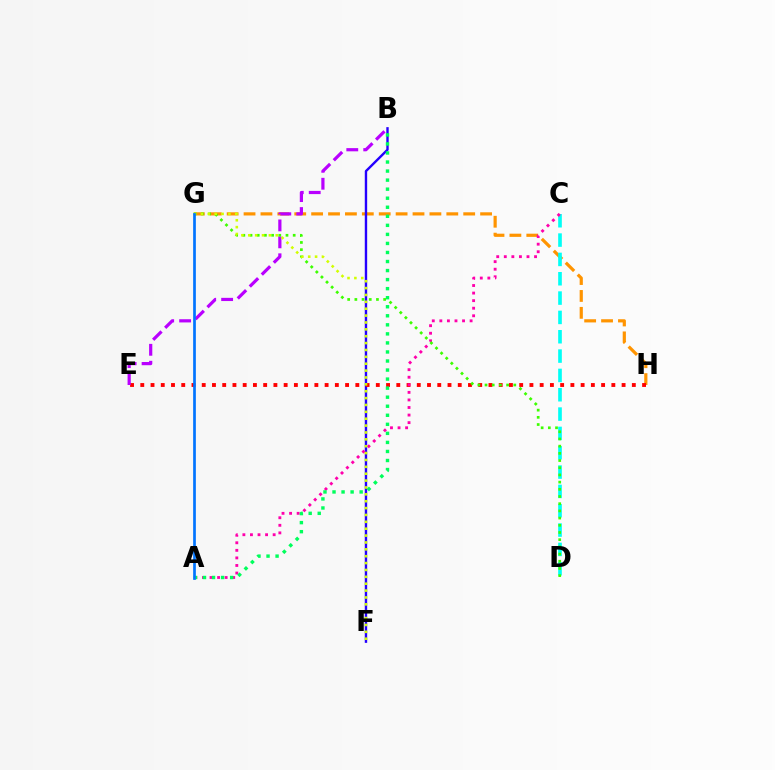{('G', 'H'): [{'color': '#ff9400', 'line_style': 'dashed', 'thickness': 2.3}], ('B', 'F'): [{'color': '#2500ff', 'line_style': 'solid', 'thickness': 1.72}], ('E', 'H'): [{'color': '#ff0000', 'line_style': 'dotted', 'thickness': 2.78}], ('C', 'D'): [{'color': '#00fff6', 'line_style': 'dashed', 'thickness': 2.63}], ('A', 'C'): [{'color': '#ff00ac', 'line_style': 'dotted', 'thickness': 2.06}], ('B', 'E'): [{'color': '#b900ff', 'line_style': 'dashed', 'thickness': 2.3}], ('D', 'G'): [{'color': '#3dff00', 'line_style': 'dotted', 'thickness': 1.95}], ('A', 'B'): [{'color': '#00ff5c', 'line_style': 'dotted', 'thickness': 2.46}], ('F', 'G'): [{'color': '#d1ff00', 'line_style': 'dotted', 'thickness': 1.87}], ('A', 'G'): [{'color': '#0074ff', 'line_style': 'solid', 'thickness': 1.94}]}